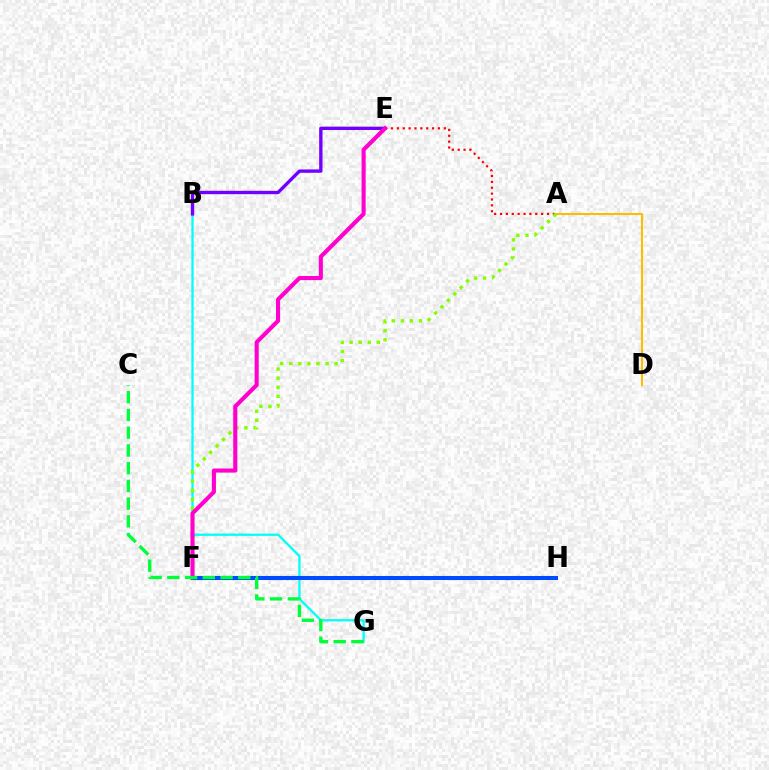{('B', 'G'): [{'color': '#00fff6', 'line_style': 'solid', 'thickness': 1.64}], ('A', 'D'): [{'color': '#ffbd00', 'line_style': 'solid', 'thickness': 1.5}], ('A', 'E'): [{'color': '#ff0000', 'line_style': 'dotted', 'thickness': 1.6}], ('B', 'E'): [{'color': '#7200ff', 'line_style': 'solid', 'thickness': 2.42}], ('F', 'H'): [{'color': '#004bff', 'line_style': 'solid', 'thickness': 2.91}], ('A', 'F'): [{'color': '#84ff00', 'line_style': 'dotted', 'thickness': 2.47}], ('E', 'F'): [{'color': '#ff00cf', 'line_style': 'solid', 'thickness': 2.95}], ('C', 'G'): [{'color': '#00ff39', 'line_style': 'dashed', 'thickness': 2.41}]}